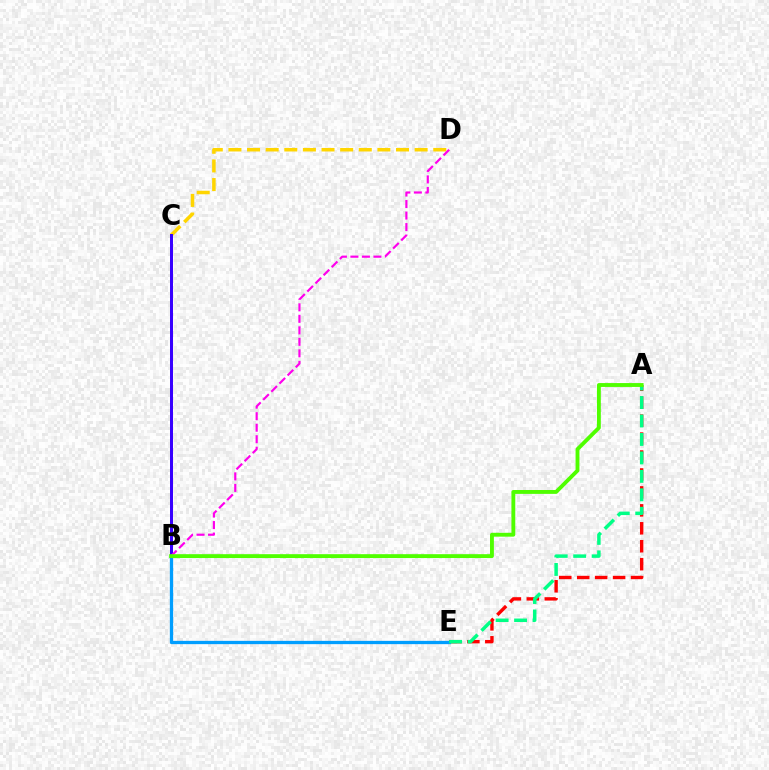{('A', 'E'): [{'color': '#ff0000', 'line_style': 'dashed', 'thickness': 2.44}, {'color': '#00ff86', 'line_style': 'dashed', 'thickness': 2.51}], ('B', 'E'): [{'color': '#009eff', 'line_style': 'solid', 'thickness': 2.36}], ('C', 'D'): [{'color': '#ffd500', 'line_style': 'dashed', 'thickness': 2.53}], ('B', 'C'): [{'color': '#3700ff', 'line_style': 'solid', 'thickness': 2.15}], ('B', 'D'): [{'color': '#ff00ed', 'line_style': 'dashed', 'thickness': 1.56}], ('A', 'B'): [{'color': '#4fff00', 'line_style': 'solid', 'thickness': 2.78}]}